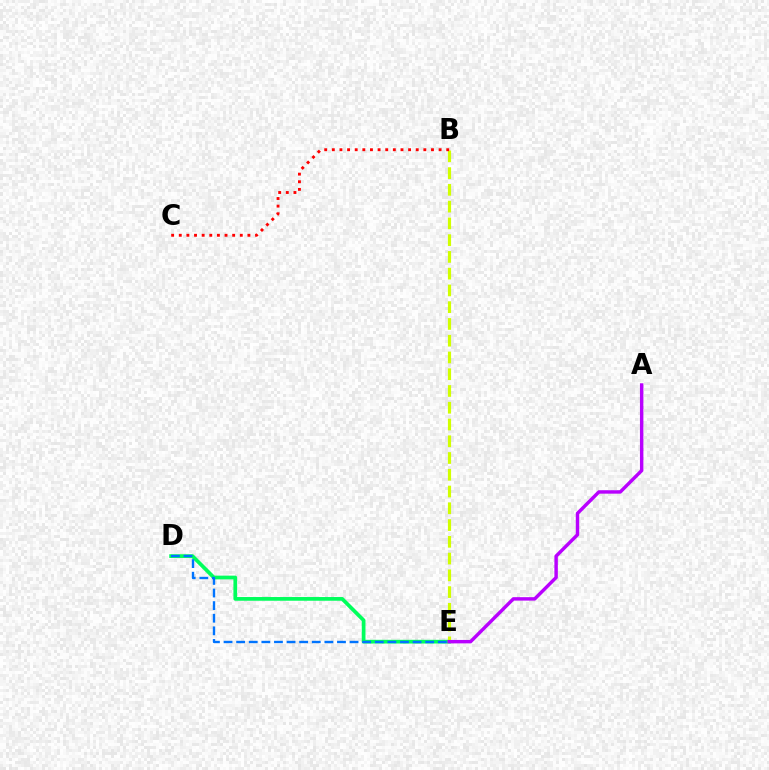{('D', 'E'): [{'color': '#00ff5c', 'line_style': 'solid', 'thickness': 2.68}, {'color': '#0074ff', 'line_style': 'dashed', 'thickness': 1.71}], ('B', 'E'): [{'color': '#d1ff00', 'line_style': 'dashed', 'thickness': 2.28}], ('A', 'E'): [{'color': '#b900ff', 'line_style': 'solid', 'thickness': 2.47}], ('B', 'C'): [{'color': '#ff0000', 'line_style': 'dotted', 'thickness': 2.07}]}